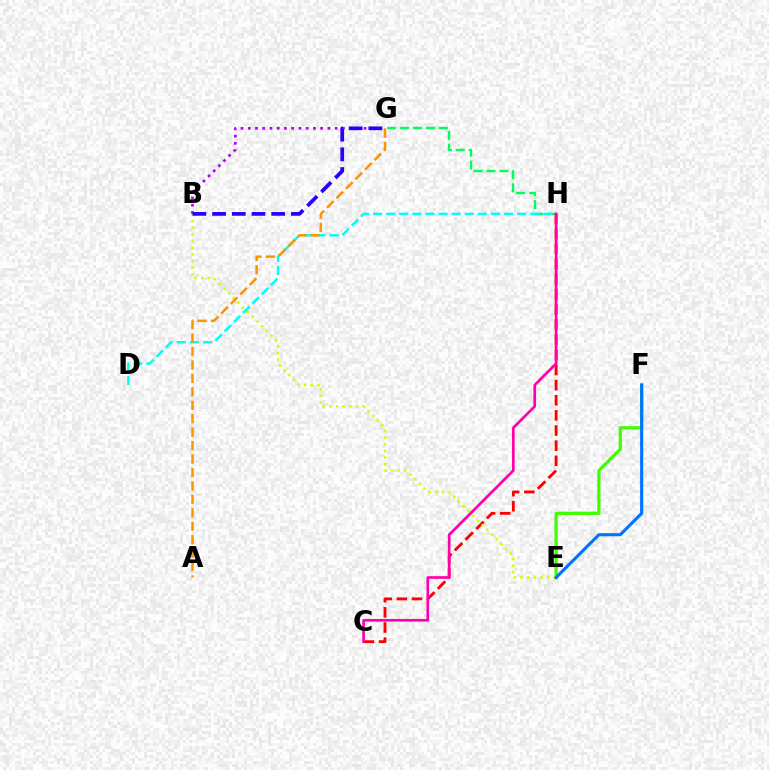{('G', 'H'): [{'color': '#00ff5c', 'line_style': 'dashed', 'thickness': 1.76}], ('D', 'H'): [{'color': '#00fff6', 'line_style': 'dashed', 'thickness': 1.78}], ('C', 'H'): [{'color': '#ff0000', 'line_style': 'dashed', 'thickness': 2.06}, {'color': '#ff00ac', 'line_style': 'solid', 'thickness': 1.92}], ('E', 'F'): [{'color': '#3dff00', 'line_style': 'solid', 'thickness': 2.31}, {'color': '#0074ff', 'line_style': 'solid', 'thickness': 2.24}], ('B', 'G'): [{'color': '#b900ff', 'line_style': 'dotted', 'thickness': 1.97}, {'color': '#2500ff', 'line_style': 'dashed', 'thickness': 2.68}], ('B', 'E'): [{'color': '#d1ff00', 'line_style': 'dotted', 'thickness': 1.81}], ('A', 'G'): [{'color': '#ff9400', 'line_style': 'dashed', 'thickness': 1.83}]}